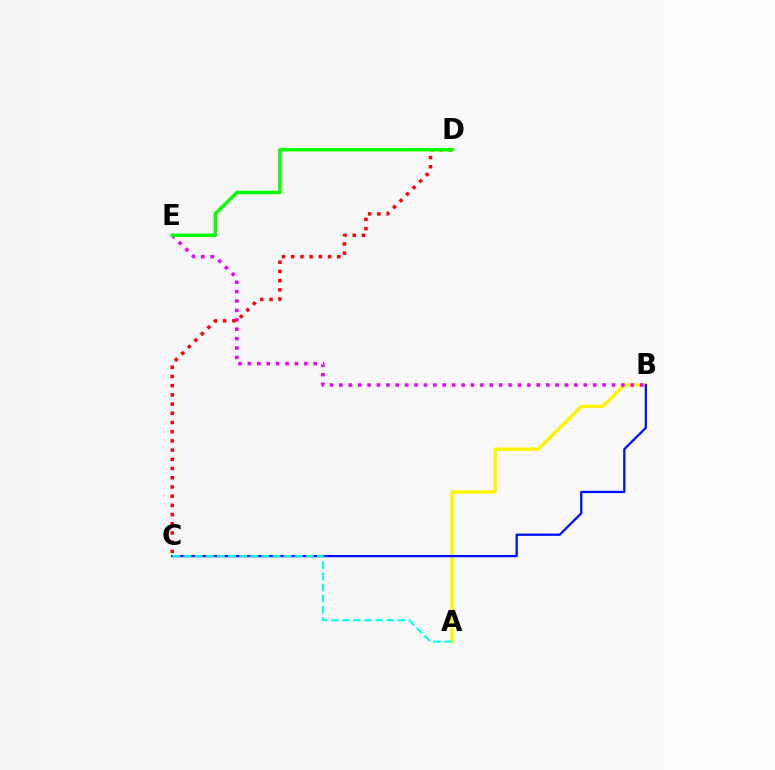{('A', 'B'): [{'color': '#fcf500', 'line_style': 'solid', 'thickness': 2.45}], ('B', 'E'): [{'color': '#ee00ff', 'line_style': 'dotted', 'thickness': 2.55}], ('C', 'D'): [{'color': '#ff0000', 'line_style': 'dotted', 'thickness': 2.5}], ('B', 'C'): [{'color': '#0010ff', 'line_style': 'solid', 'thickness': 1.64}], ('A', 'C'): [{'color': '#00fff6', 'line_style': 'dashed', 'thickness': 1.51}], ('D', 'E'): [{'color': '#08ff00', 'line_style': 'solid', 'thickness': 2.49}]}